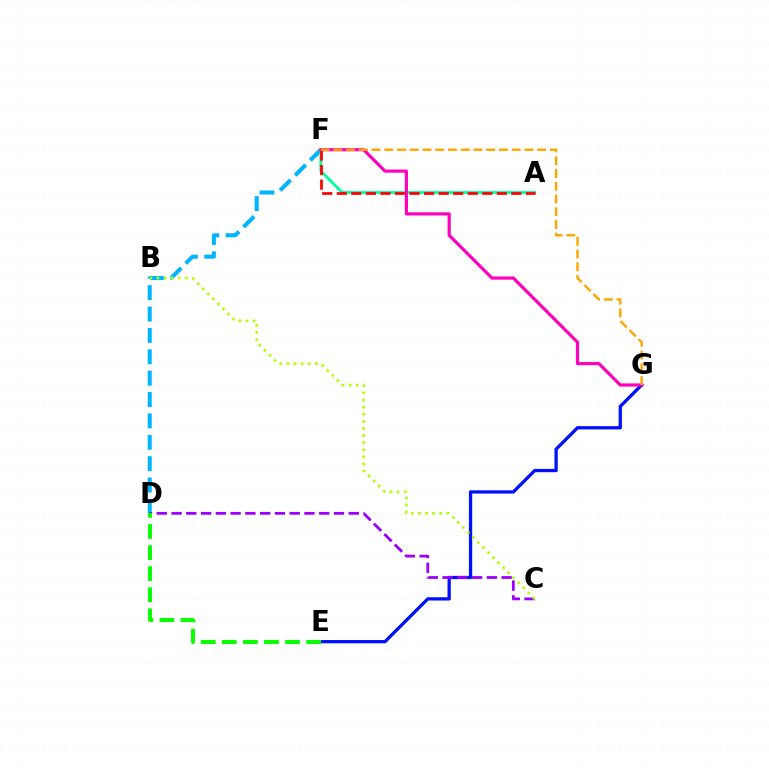{('E', 'G'): [{'color': '#0010ff', 'line_style': 'solid', 'thickness': 2.36}], ('D', 'F'): [{'color': '#00b5ff', 'line_style': 'dashed', 'thickness': 2.9}], ('A', 'F'): [{'color': '#00ff9d', 'line_style': 'solid', 'thickness': 2.03}, {'color': '#ff0000', 'line_style': 'dashed', 'thickness': 1.98}], ('C', 'D'): [{'color': '#9b00ff', 'line_style': 'dashed', 'thickness': 2.01}], ('F', 'G'): [{'color': '#ff00bd', 'line_style': 'solid', 'thickness': 2.29}, {'color': '#ffa500', 'line_style': 'dashed', 'thickness': 1.73}], ('B', 'C'): [{'color': '#b3ff00', 'line_style': 'dotted', 'thickness': 1.93}], ('D', 'E'): [{'color': '#08ff00', 'line_style': 'dashed', 'thickness': 2.86}]}